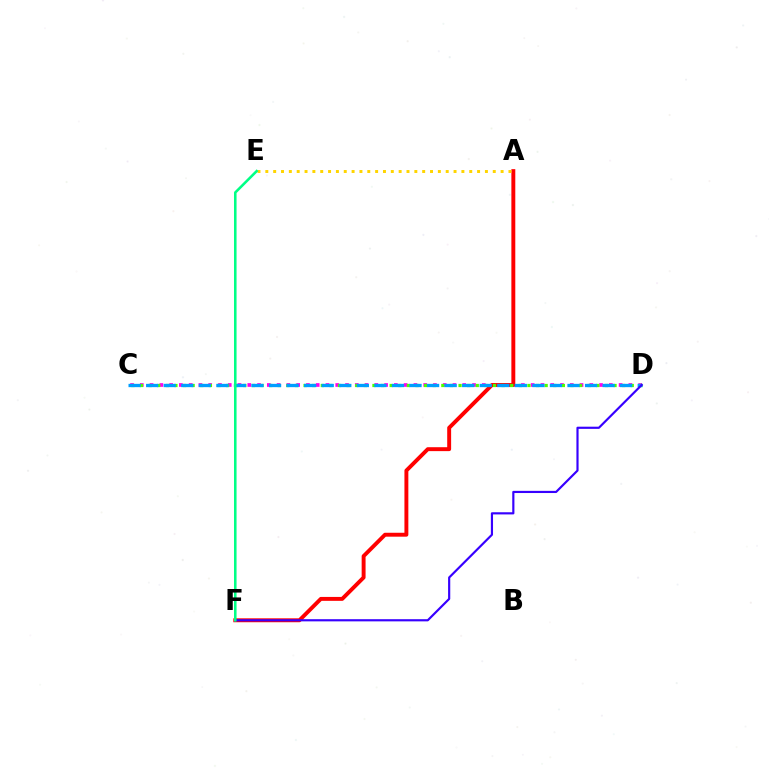{('C', 'D'): [{'color': '#ff00ed', 'line_style': 'dotted', 'thickness': 2.65}, {'color': '#4fff00', 'line_style': 'dotted', 'thickness': 2.34}, {'color': '#009eff', 'line_style': 'dashed', 'thickness': 2.38}], ('A', 'F'): [{'color': '#ff0000', 'line_style': 'solid', 'thickness': 2.82}], ('D', 'F'): [{'color': '#3700ff', 'line_style': 'solid', 'thickness': 1.56}], ('A', 'E'): [{'color': '#ffd500', 'line_style': 'dotted', 'thickness': 2.13}], ('E', 'F'): [{'color': '#00ff86', 'line_style': 'solid', 'thickness': 1.85}]}